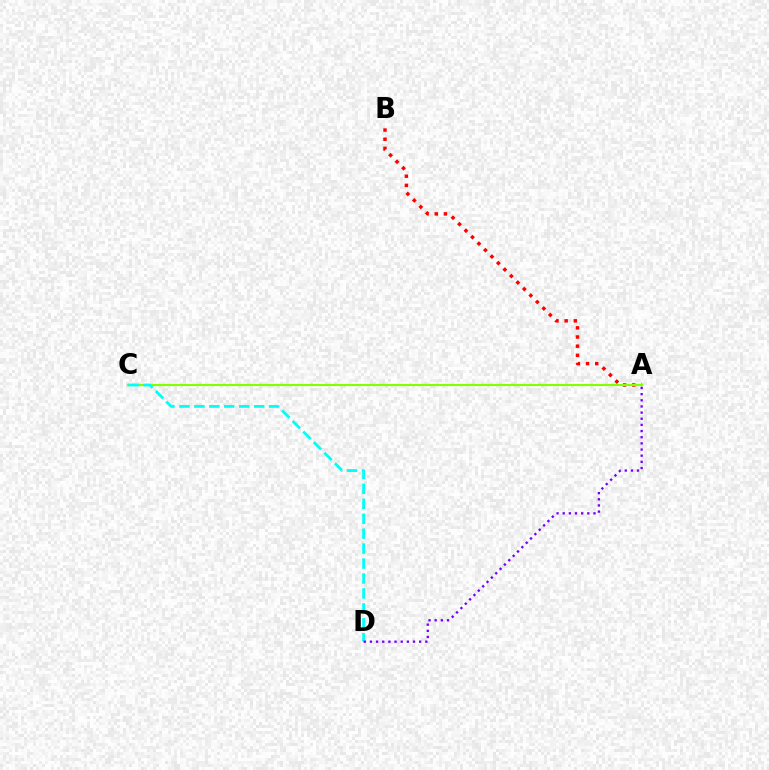{('A', 'B'): [{'color': '#ff0000', 'line_style': 'dotted', 'thickness': 2.49}], ('A', 'C'): [{'color': '#84ff00', 'line_style': 'solid', 'thickness': 1.53}], ('C', 'D'): [{'color': '#00fff6', 'line_style': 'dashed', 'thickness': 2.03}], ('A', 'D'): [{'color': '#7200ff', 'line_style': 'dotted', 'thickness': 1.67}]}